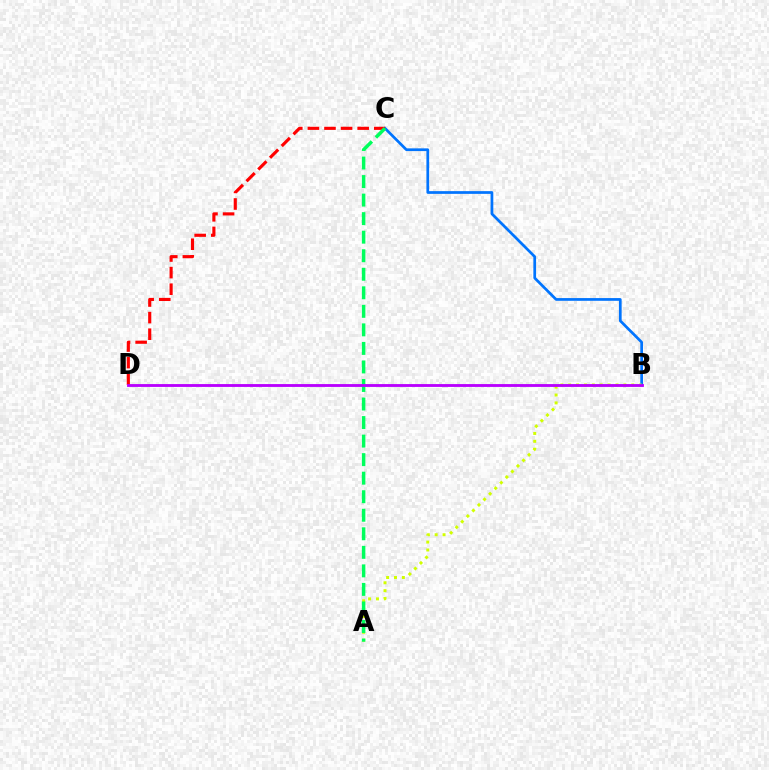{('B', 'C'): [{'color': '#0074ff', 'line_style': 'solid', 'thickness': 1.96}], ('C', 'D'): [{'color': '#ff0000', 'line_style': 'dashed', 'thickness': 2.25}], ('A', 'B'): [{'color': '#d1ff00', 'line_style': 'dotted', 'thickness': 2.14}], ('A', 'C'): [{'color': '#00ff5c', 'line_style': 'dashed', 'thickness': 2.52}], ('B', 'D'): [{'color': '#b900ff', 'line_style': 'solid', 'thickness': 2.05}]}